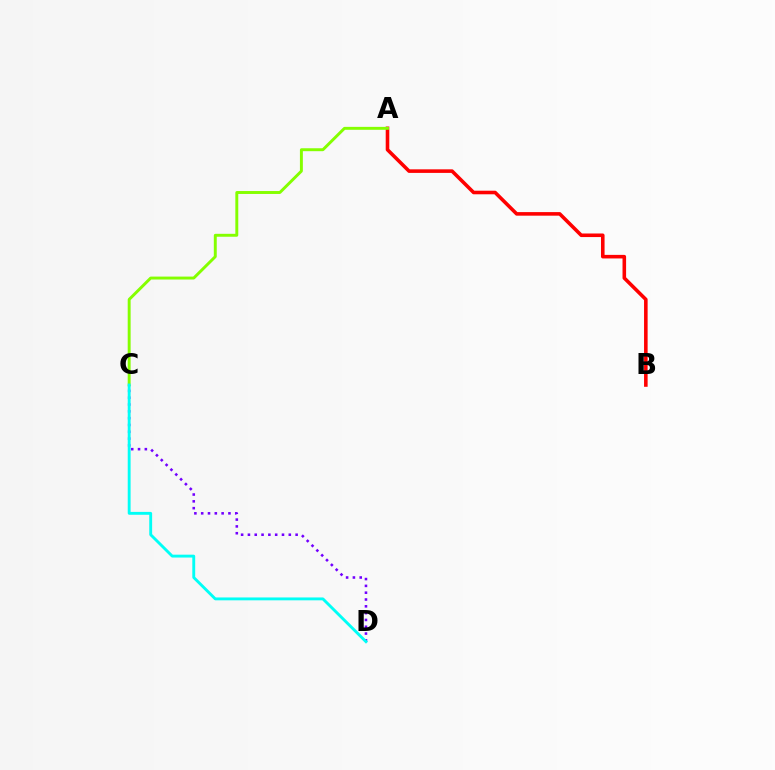{('A', 'B'): [{'color': '#ff0000', 'line_style': 'solid', 'thickness': 2.57}], ('A', 'C'): [{'color': '#84ff00', 'line_style': 'solid', 'thickness': 2.11}], ('C', 'D'): [{'color': '#7200ff', 'line_style': 'dotted', 'thickness': 1.85}, {'color': '#00fff6', 'line_style': 'solid', 'thickness': 2.07}]}